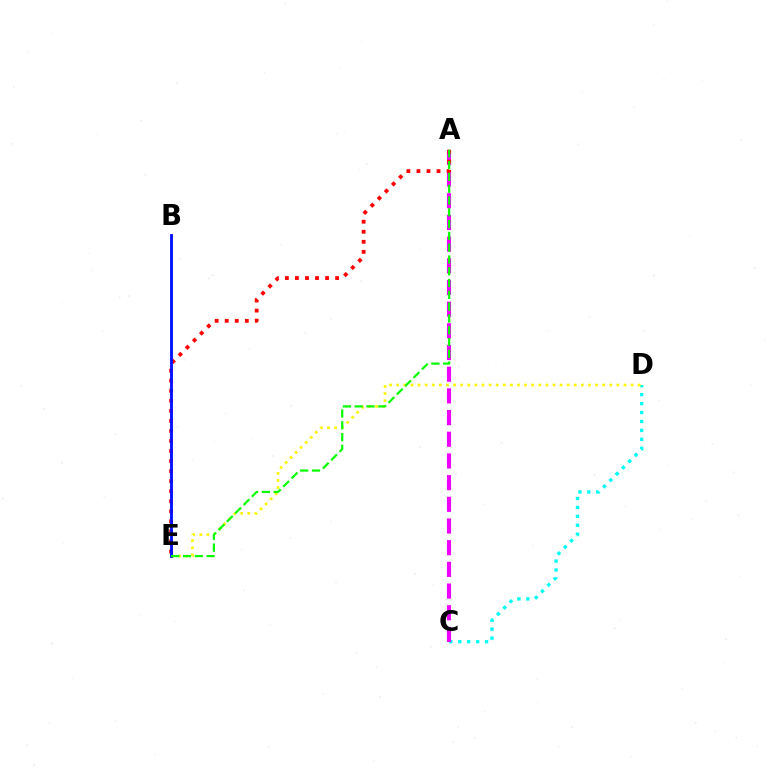{('C', 'D'): [{'color': '#00fff6', 'line_style': 'dotted', 'thickness': 2.43}], ('D', 'E'): [{'color': '#fcf500', 'line_style': 'dotted', 'thickness': 1.93}], ('A', 'C'): [{'color': '#ee00ff', 'line_style': 'dashed', 'thickness': 2.95}], ('A', 'E'): [{'color': '#ff0000', 'line_style': 'dotted', 'thickness': 2.73}, {'color': '#08ff00', 'line_style': 'dashed', 'thickness': 1.6}], ('B', 'E'): [{'color': '#0010ff', 'line_style': 'solid', 'thickness': 2.05}]}